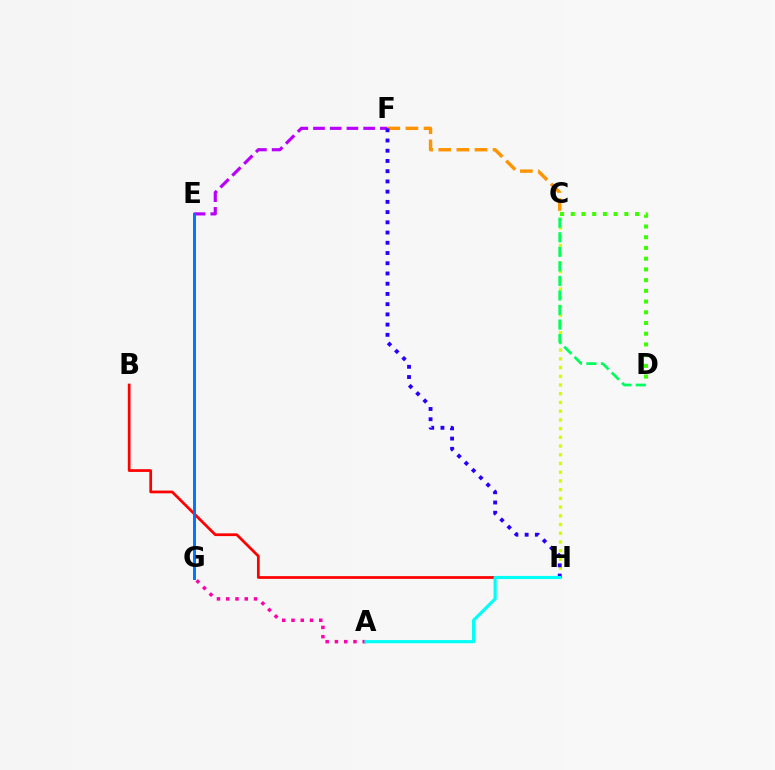{('A', 'G'): [{'color': '#ff00ac', 'line_style': 'dotted', 'thickness': 2.52}], ('C', 'H'): [{'color': '#d1ff00', 'line_style': 'dotted', 'thickness': 2.37}], ('E', 'F'): [{'color': '#b900ff', 'line_style': 'dashed', 'thickness': 2.27}], ('C', 'F'): [{'color': '#ff9400', 'line_style': 'dashed', 'thickness': 2.46}], ('C', 'D'): [{'color': '#00ff5c', 'line_style': 'dashed', 'thickness': 1.98}, {'color': '#3dff00', 'line_style': 'dotted', 'thickness': 2.91}], ('B', 'H'): [{'color': '#ff0000', 'line_style': 'solid', 'thickness': 1.97}], ('F', 'H'): [{'color': '#2500ff', 'line_style': 'dotted', 'thickness': 2.78}], ('E', 'G'): [{'color': '#0074ff', 'line_style': 'solid', 'thickness': 2.12}], ('A', 'H'): [{'color': '#00fff6', 'line_style': 'solid', 'thickness': 2.27}]}